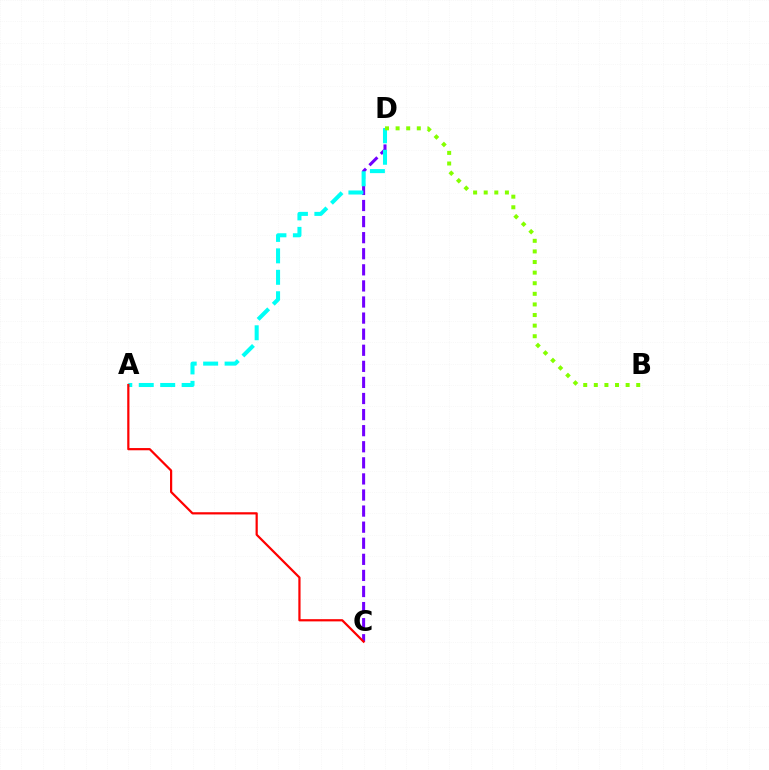{('C', 'D'): [{'color': '#7200ff', 'line_style': 'dashed', 'thickness': 2.18}], ('A', 'D'): [{'color': '#00fff6', 'line_style': 'dashed', 'thickness': 2.91}], ('B', 'D'): [{'color': '#84ff00', 'line_style': 'dotted', 'thickness': 2.88}], ('A', 'C'): [{'color': '#ff0000', 'line_style': 'solid', 'thickness': 1.59}]}